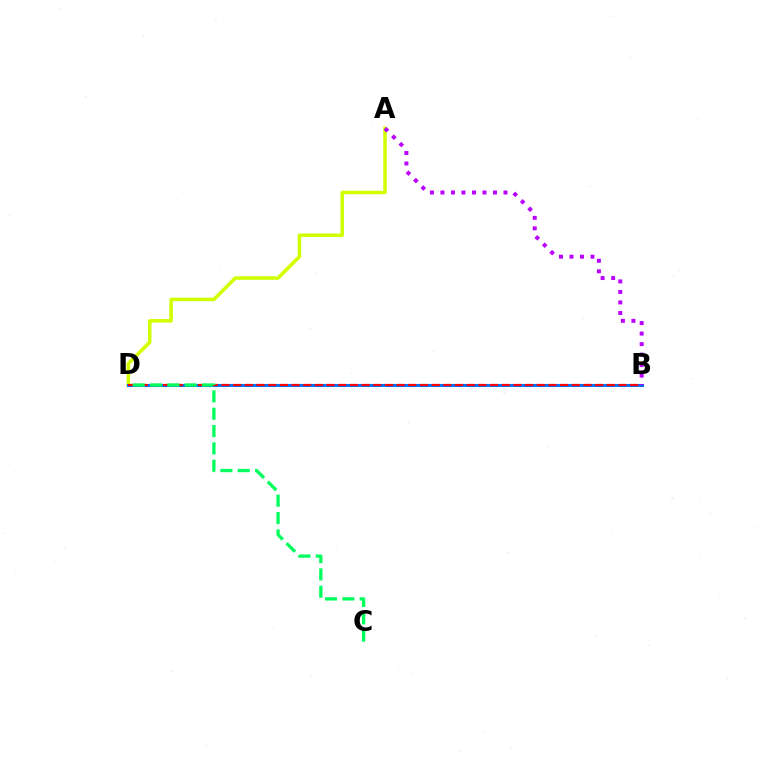{('A', 'D'): [{'color': '#d1ff00', 'line_style': 'solid', 'thickness': 2.55}], ('B', 'D'): [{'color': '#0074ff', 'line_style': 'solid', 'thickness': 2.2}, {'color': '#ff0000', 'line_style': 'dashed', 'thickness': 1.59}], ('C', 'D'): [{'color': '#00ff5c', 'line_style': 'dashed', 'thickness': 2.35}], ('A', 'B'): [{'color': '#b900ff', 'line_style': 'dotted', 'thickness': 2.86}]}